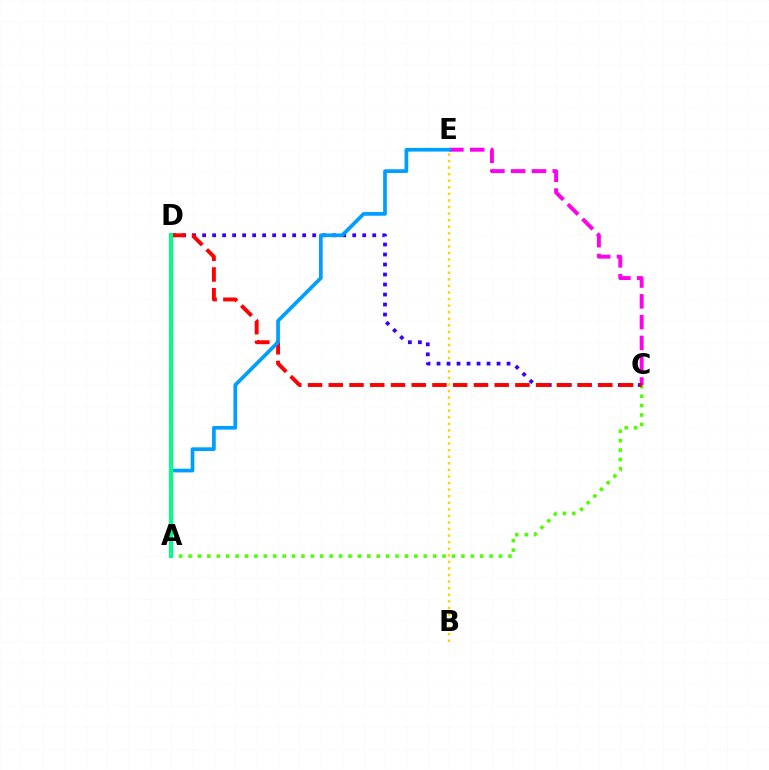{('C', 'E'): [{'color': '#ff00ed', 'line_style': 'dashed', 'thickness': 2.82}], ('A', 'C'): [{'color': '#4fff00', 'line_style': 'dotted', 'thickness': 2.56}], ('B', 'E'): [{'color': '#ffd500', 'line_style': 'dotted', 'thickness': 1.79}], ('C', 'D'): [{'color': '#3700ff', 'line_style': 'dotted', 'thickness': 2.72}, {'color': '#ff0000', 'line_style': 'dashed', 'thickness': 2.82}], ('A', 'E'): [{'color': '#009eff', 'line_style': 'solid', 'thickness': 2.66}], ('A', 'D'): [{'color': '#00ff86', 'line_style': 'solid', 'thickness': 2.93}]}